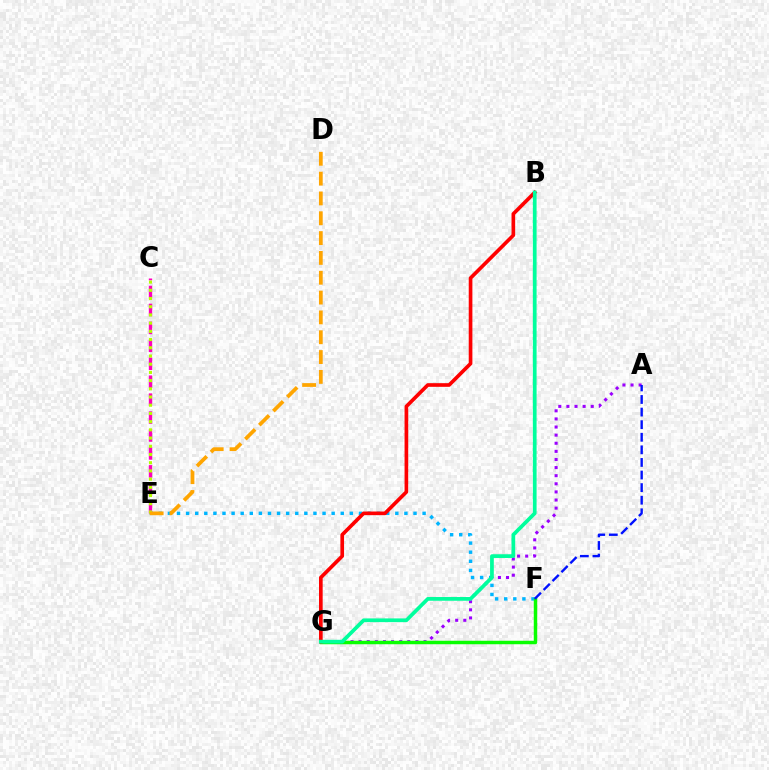{('A', 'G'): [{'color': '#9b00ff', 'line_style': 'dotted', 'thickness': 2.2}], ('C', 'E'): [{'color': '#ff00bd', 'line_style': 'dashed', 'thickness': 2.44}, {'color': '#b3ff00', 'line_style': 'dotted', 'thickness': 2.23}], ('E', 'F'): [{'color': '#00b5ff', 'line_style': 'dotted', 'thickness': 2.47}], ('F', 'G'): [{'color': '#08ff00', 'line_style': 'solid', 'thickness': 2.5}], ('A', 'F'): [{'color': '#0010ff', 'line_style': 'dashed', 'thickness': 1.71}], ('D', 'E'): [{'color': '#ffa500', 'line_style': 'dashed', 'thickness': 2.69}], ('B', 'G'): [{'color': '#ff0000', 'line_style': 'solid', 'thickness': 2.64}, {'color': '#00ff9d', 'line_style': 'solid', 'thickness': 2.68}]}